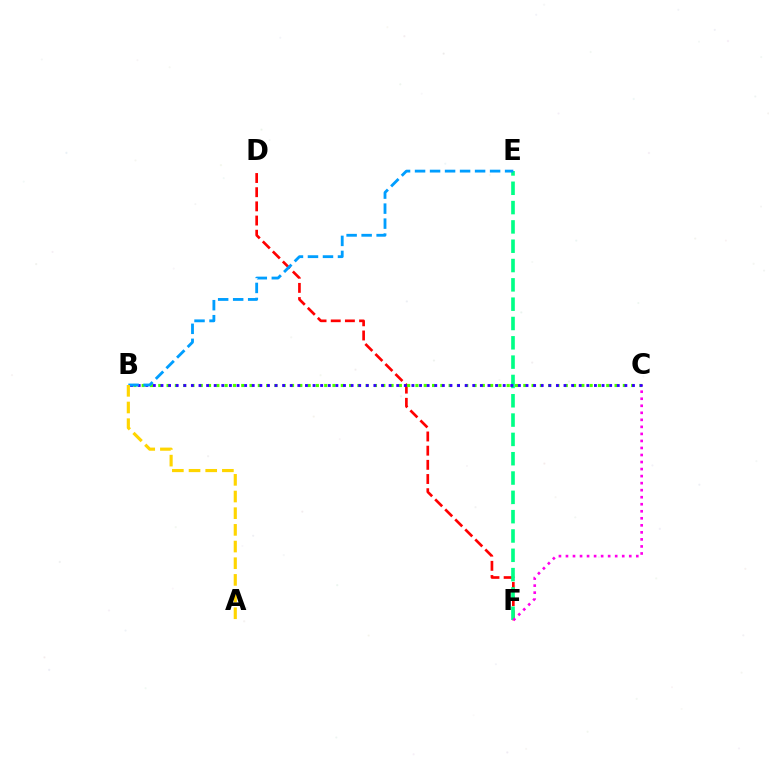{('D', 'F'): [{'color': '#ff0000', 'line_style': 'dashed', 'thickness': 1.93}], ('B', 'C'): [{'color': '#4fff00', 'line_style': 'dotted', 'thickness': 2.25}, {'color': '#3700ff', 'line_style': 'dotted', 'thickness': 2.07}], ('E', 'F'): [{'color': '#00ff86', 'line_style': 'dashed', 'thickness': 2.62}], ('C', 'F'): [{'color': '#ff00ed', 'line_style': 'dotted', 'thickness': 1.91}], ('B', 'E'): [{'color': '#009eff', 'line_style': 'dashed', 'thickness': 2.04}], ('A', 'B'): [{'color': '#ffd500', 'line_style': 'dashed', 'thickness': 2.27}]}